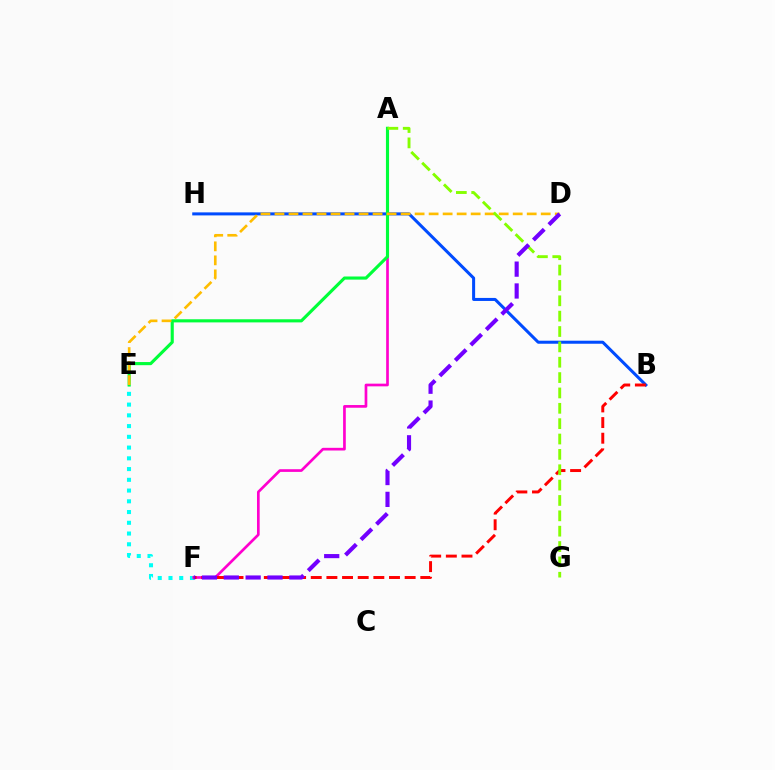{('B', 'H'): [{'color': '#004bff', 'line_style': 'solid', 'thickness': 2.18}], ('E', 'F'): [{'color': '#00fff6', 'line_style': 'dotted', 'thickness': 2.92}], ('A', 'F'): [{'color': '#ff00cf', 'line_style': 'solid', 'thickness': 1.94}], ('B', 'F'): [{'color': '#ff0000', 'line_style': 'dashed', 'thickness': 2.13}], ('A', 'E'): [{'color': '#00ff39', 'line_style': 'solid', 'thickness': 2.25}], ('D', 'E'): [{'color': '#ffbd00', 'line_style': 'dashed', 'thickness': 1.9}], ('A', 'G'): [{'color': '#84ff00', 'line_style': 'dashed', 'thickness': 2.09}], ('D', 'F'): [{'color': '#7200ff', 'line_style': 'dashed', 'thickness': 2.97}]}